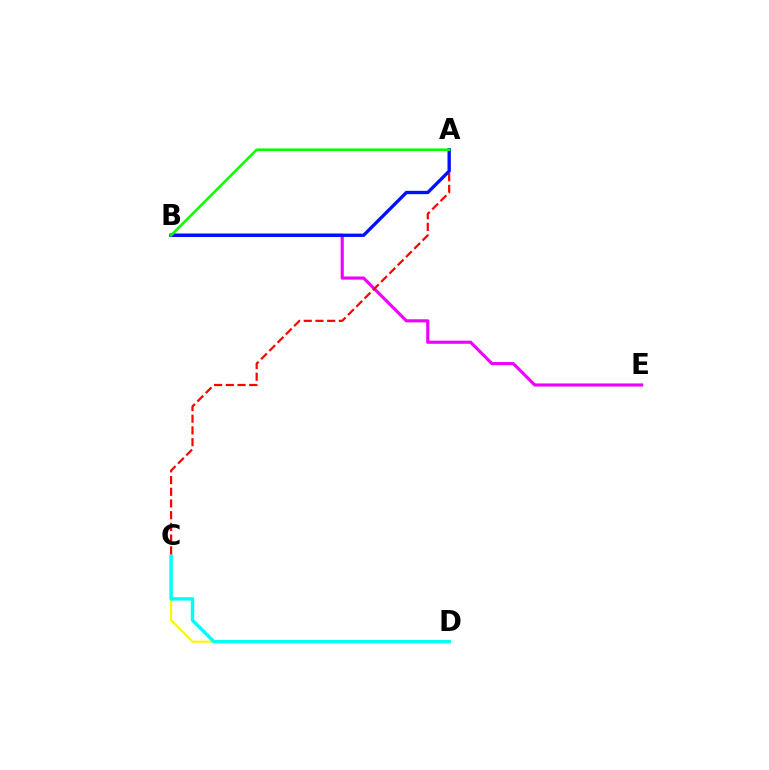{('B', 'E'): [{'color': '#ee00ff', 'line_style': 'solid', 'thickness': 2.25}], ('C', 'D'): [{'color': '#fcf500', 'line_style': 'solid', 'thickness': 1.52}, {'color': '#00fff6', 'line_style': 'solid', 'thickness': 2.44}], ('A', 'C'): [{'color': '#ff0000', 'line_style': 'dashed', 'thickness': 1.59}], ('A', 'B'): [{'color': '#0010ff', 'line_style': 'solid', 'thickness': 2.4}, {'color': '#08ff00', 'line_style': 'solid', 'thickness': 1.89}]}